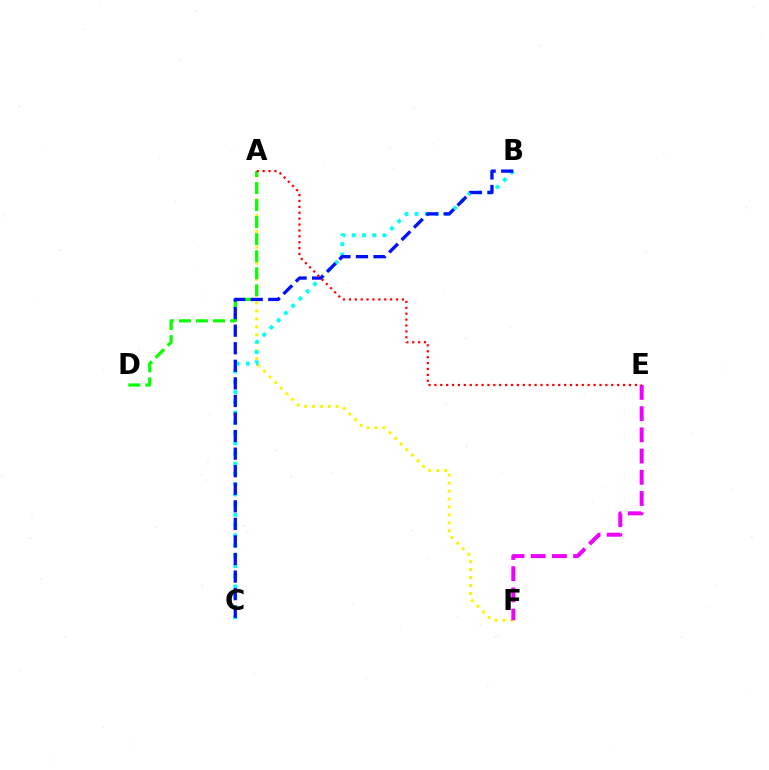{('A', 'F'): [{'color': '#fcf500', 'line_style': 'dotted', 'thickness': 2.16}], ('B', 'C'): [{'color': '#00fff6', 'line_style': 'dotted', 'thickness': 2.78}, {'color': '#0010ff', 'line_style': 'dashed', 'thickness': 2.39}], ('A', 'D'): [{'color': '#08ff00', 'line_style': 'dashed', 'thickness': 2.32}], ('E', 'F'): [{'color': '#ee00ff', 'line_style': 'dashed', 'thickness': 2.88}], ('A', 'E'): [{'color': '#ff0000', 'line_style': 'dotted', 'thickness': 1.6}]}